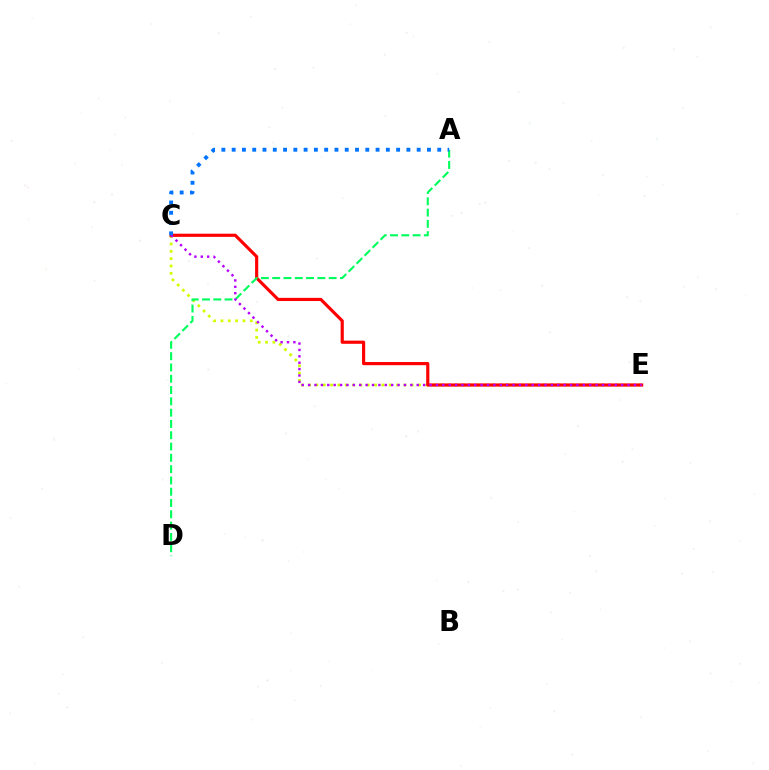{('C', 'E'): [{'color': '#d1ff00', 'line_style': 'dotted', 'thickness': 1.99}, {'color': '#ff0000', 'line_style': 'solid', 'thickness': 2.27}, {'color': '#b900ff', 'line_style': 'dotted', 'thickness': 1.74}], ('A', 'D'): [{'color': '#00ff5c', 'line_style': 'dashed', 'thickness': 1.53}], ('A', 'C'): [{'color': '#0074ff', 'line_style': 'dotted', 'thickness': 2.79}]}